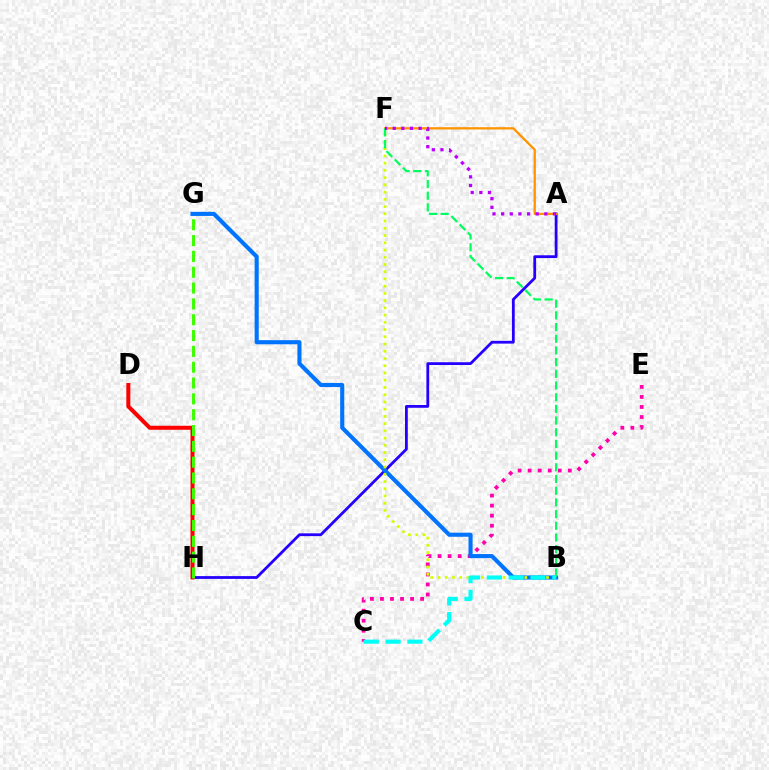{('A', 'H'): [{'color': '#2500ff', 'line_style': 'solid', 'thickness': 2.01}], ('C', 'E'): [{'color': '#ff00ac', 'line_style': 'dotted', 'thickness': 2.73}], ('A', 'F'): [{'color': '#ff9400', 'line_style': 'solid', 'thickness': 1.65}, {'color': '#b900ff', 'line_style': 'dotted', 'thickness': 2.35}], ('D', 'H'): [{'color': '#ff0000', 'line_style': 'solid', 'thickness': 2.89}], ('G', 'H'): [{'color': '#3dff00', 'line_style': 'dashed', 'thickness': 2.15}], ('B', 'G'): [{'color': '#0074ff', 'line_style': 'solid', 'thickness': 2.95}], ('B', 'F'): [{'color': '#d1ff00', 'line_style': 'dotted', 'thickness': 1.97}, {'color': '#00ff5c', 'line_style': 'dashed', 'thickness': 1.59}], ('B', 'C'): [{'color': '#00fff6', 'line_style': 'dashed', 'thickness': 2.97}]}